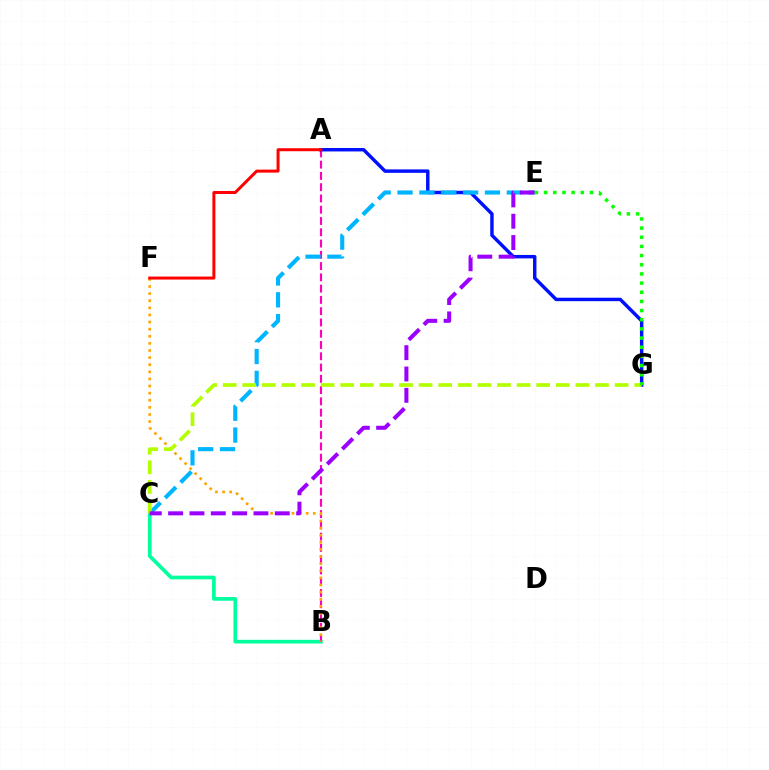{('B', 'C'): [{'color': '#00ff9d', 'line_style': 'solid', 'thickness': 2.65}], ('A', 'B'): [{'color': '#ff00bd', 'line_style': 'dashed', 'thickness': 1.53}], ('B', 'F'): [{'color': '#ffa500', 'line_style': 'dotted', 'thickness': 1.93}], ('A', 'G'): [{'color': '#0010ff', 'line_style': 'solid', 'thickness': 2.48}], ('C', 'E'): [{'color': '#00b5ff', 'line_style': 'dashed', 'thickness': 2.97}, {'color': '#9b00ff', 'line_style': 'dashed', 'thickness': 2.9}], ('C', 'G'): [{'color': '#b3ff00', 'line_style': 'dashed', 'thickness': 2.66}], ('A', 'F'): [{'color': '#ff0000', 'line_style': 'solid', 'thickness': 2.16}], ('E', 'G'): [{'color': '#08ff00', 'line_style': 'dotted', 'thickness': 2.49}]}